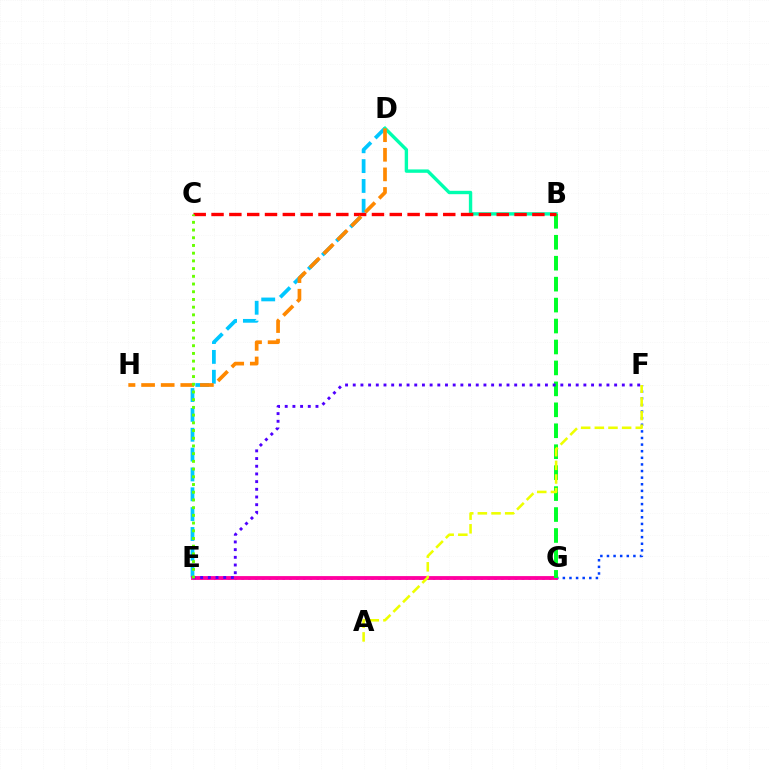{('D', 'E'): [{'color': '#00c7ff', 'line_style': 'dashed', 'thickness': 2.7}], ('E', 'G'): [{'color': '#d600ff', 'line_style': 'dotted', 'thickness': 1.86}, {'color': '#ff00a0', 'line_style': 'solid', 'thickness': 2.75}], ('B', 'D'): [{'color': '#00ffaf', 'line_style': 'solid', 'thickness': 2.43}], ('F', 'G'): [{'color': '#003fff', 'line_style': 'dotted', 'thickness': 1.8}], ('B', 'G'): [{'color': '#00ff27', 'line_style': 'dashed', 'thickness': 2.85}], ('E', 'F'): [{'color': '#4f00ff', 'line_style': 'dotted', 'thickness': 2.09}], ('A', 'F'): [{'color': '#eeff00', 'line_style': 'dashed', 'thickness': 1.85}], ('B', 'C'): [{'color': '#ff0000', 'line_style': 'dashed', 'thickness': 2.42}], ('D', 'H'): [{'color': '#ff8800', 'line_style': 'dashed', 'thickness': 2.66}], ('C', 'E'): [{'color': '#66ff00', 'line_style': 'dotted', 'thickness': 2.1}]}